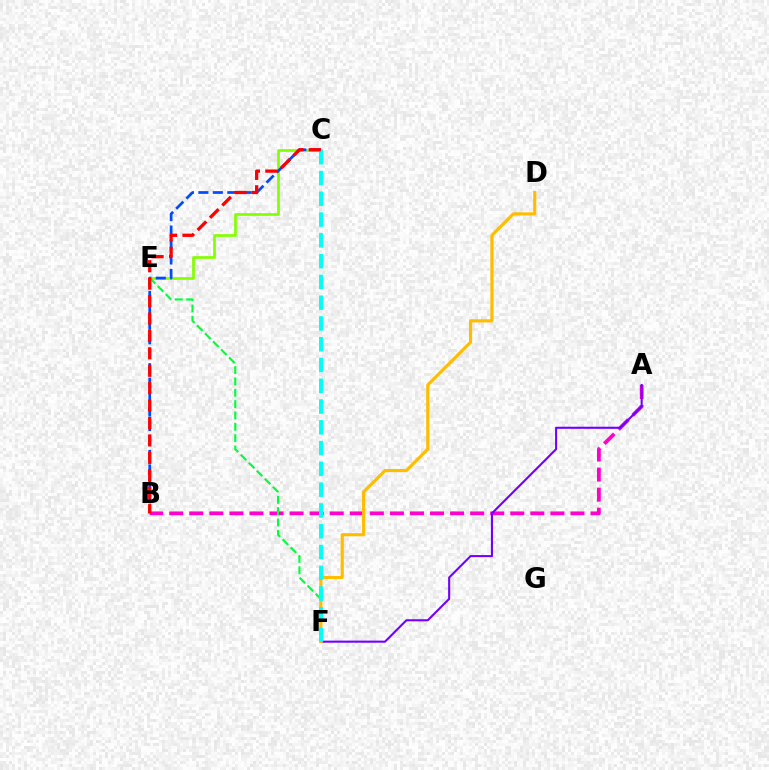{('A', 'B'): [{'color': '#ff00cf', 'line_style': 'dashed', 'thickness': 2.73}], ('A', 'F'): [{'color': '#7200ff', 'line_style': 'solid', 'thickness': 1.51}], ('C', 'E'): [{'color': '#84ff00', 'line_style': 'solid', 'thickness': 1.95}], ('B', 'C'): [{'color': '#004bff', 'line_style': 'dashed', 'thickness': 1.96}, {'color': '#ff0000', 'line_style': 'dashed', 'thickness': 2.37}], ('E', 'F'): [{'color': '#00ff39', 'line_style': 'dashed', 'thickness': 1.54}], ('D', 'F'): [{'color': '#ffbd00', 'line_style': 'solid', 'thickness': 2.27}], ('C', 'F'): [{'color': '#00fff6', 'line_style': 'dashed', 'thickness': 2.82}]}